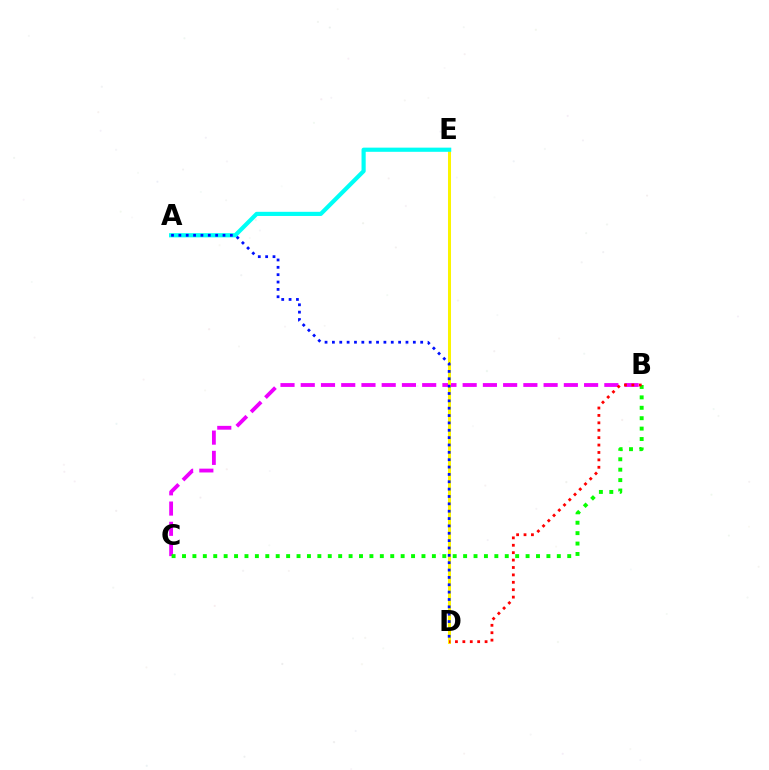{('B', 'C'): [{'color': '#ee00ff', 'line_style': 'dashed', 'thickness': 2.75}, {'color': '#08ff00', 'line_style': 'dotted', 'thickness': 2.83}], ('D', 'E'): [{'color': '#fcf500', 'line_style': 'solid', 'thickness': 2.16}], ('B', 'D'): [{'color': '#ff0000', 'line_style': 'dotted', 'thickness': 2.01}], ('A', 'E'): [{'color': '#00fff6', 'line_style': 'solid', 'thickness': 3.0}], ('A', 'D'): [{'color': '#0010ff', 'line_style': 'dotted', 'thickness': 2.0}]}